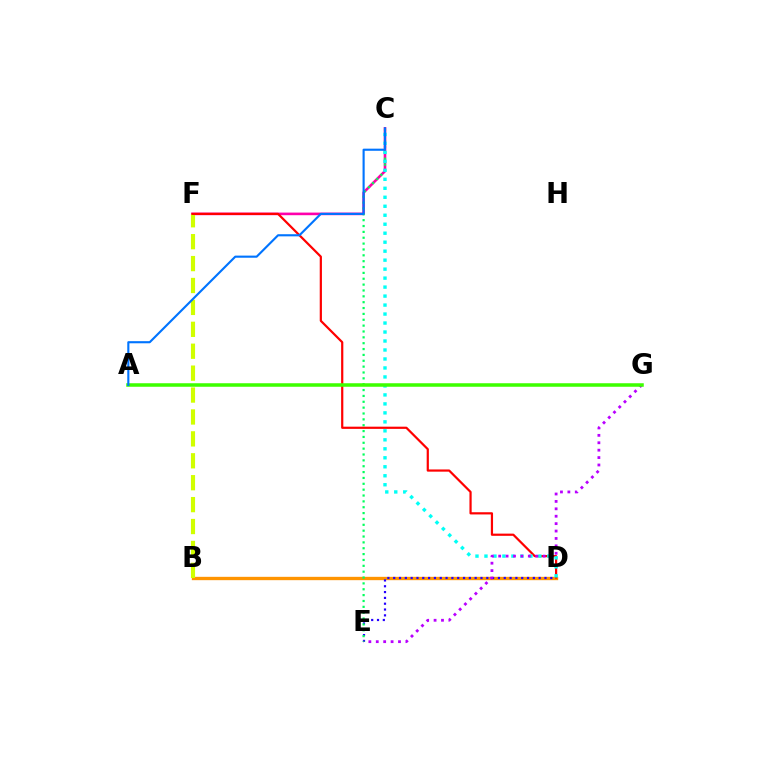{('C', 'F'): [{'color': '#ff00ac', 'line_style': 'solid', 'thickness': 1.88}], ('B', 'D'): [{'color': '#ff9400', 'line_style': 'solid', 'thickness': 2.41}], ('D', 'E'): [{'color': '#2500ff', 'line_style': 'dotted', 'thickness': 1.58}], ('B', 'F'): [{'color': '#d1ff00', 'line_style': 'dashed', 'thickness': 2.98}], ('C', 'E'): [{'color': '#00ff5c', 'line_style': 'dotted', 'thickness': 1.59}], ('D', 'F'): [{'color': '#ff0000', 'line_style': 'solid', 'thickness': 1.59}], ('C', 'D'): [{'color': '#00fff6', 'line_style': 'dotted', 'thickness': 2.44}], ('E', 'G'): [{'color': '#b900ff', 'line_style': 'dotted', 'thickness': 2.01}], ('A', 'G'): [{'color': '#3dff00', 'line_style': 'solid', 'thickness': 2.54}], ('A', 'C'): [{'color': '#0074ff', 'line_style': 'solid', 'thickness': 1.53}]}